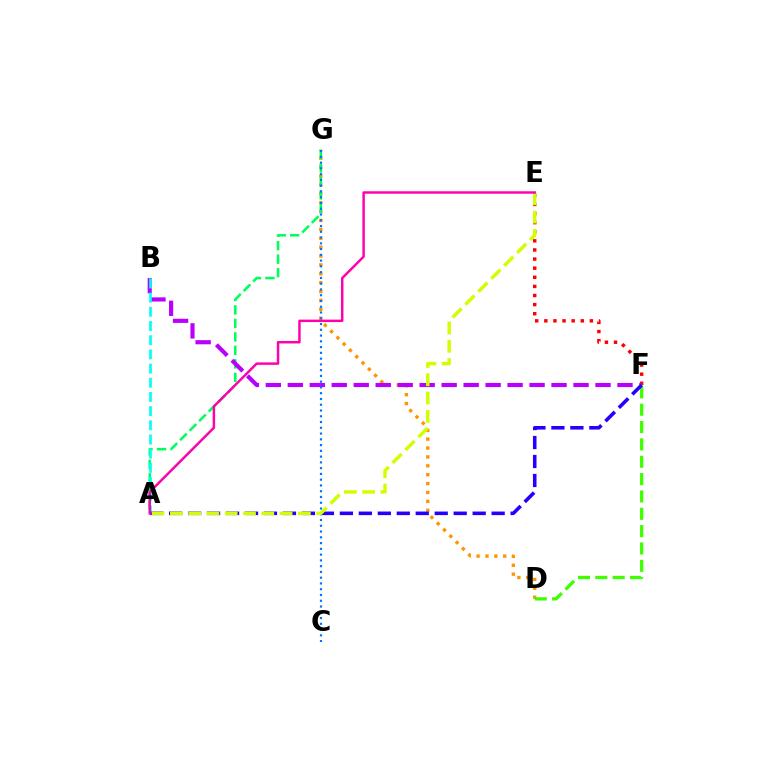{('D', 'G'): [{'color': '#ff9400', 'line_style': 'dotted', 'thickness': 2.41}], ('A', 'G'): [{'color': '#00ff5c', 'line_style': 'dashed', 'thickness': 1.83}], ('D', 'F'): [{'color': '#3dff00', 'line_style': 'dashed', 'thickness': 2.36}], ('E', 'F'): [{'color': '#ff0000', 'line_style': 'dotted', 'thickness': 2.48}], ('B', 'F'): [{'color': '#b900ff', 'line_style': 'dashed', 'thickness': 2.99}], ('A', 'B'): [{'color': '#00fff6', 'line_style': 'dashed', 'thickness': 1.93}], ('A', 'F'): [{'color': '#2500ff', 'line_style': 'dashed', 'thickness': 2.58}], ('C', 'G'): [{'color': '#0074ff', 'line_style': 'dotted', 'thickness': 1.57}], ('A', 'E'): [{'color': '#d1ff00', 'line_style': 'dashed', 'thickness': 2.48}, {'color': '#ff00ac', 'line_style': 'solid', 'thickness': 1.76}]}